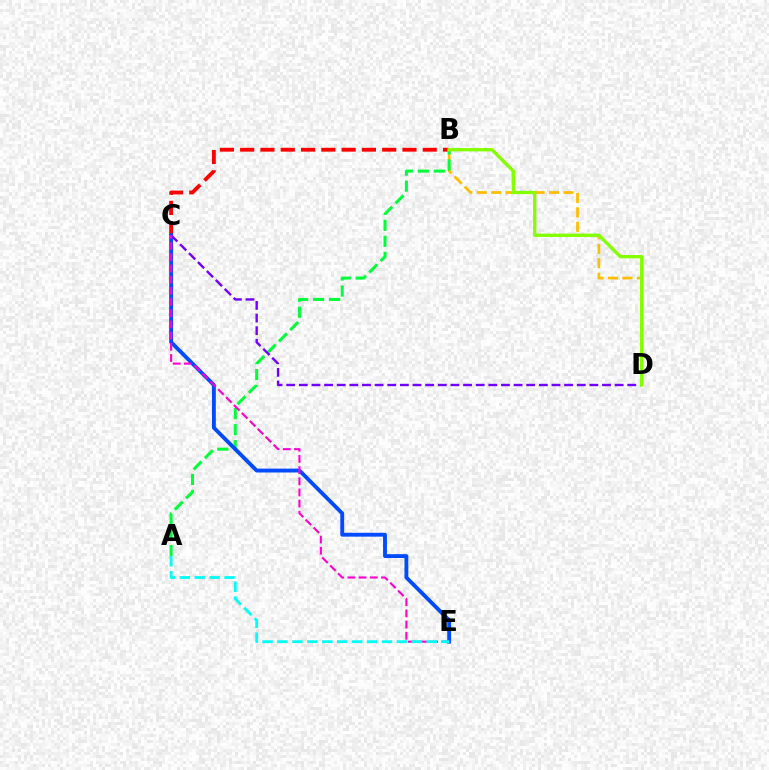{('B', 'C'): [{'color': '#ff0000', 'line_style': 'dashed', 'thickness': 2.76}], ('B', 'D'): [{'color': '#ffbd00', 'line_style': 'dashed', 'thickness': 1.96}, {'color': '#84ff00', 'line_style': 'solid', 'thickness': 2.4}], ('A', 'B'): [{'color': '#00ff39', 'line_style': 'dashed', 'thickness': 2.17}], ('C', 'E'): [{'color': '#004bff', 'line_style': 'solid', 'thickness': 2.78}, {'color': '#ff00cf', 'line_style': 'dashed', 'thickness': 1.52}], ('C', 'D'): [{'color': '#7200ff', 'line_style': 'dashed', 'thickness': 1.72}], ('A', 'E'): [{'color': '#00fff6', 'line_style': 'dashed', 'thickness': 2.03}]}